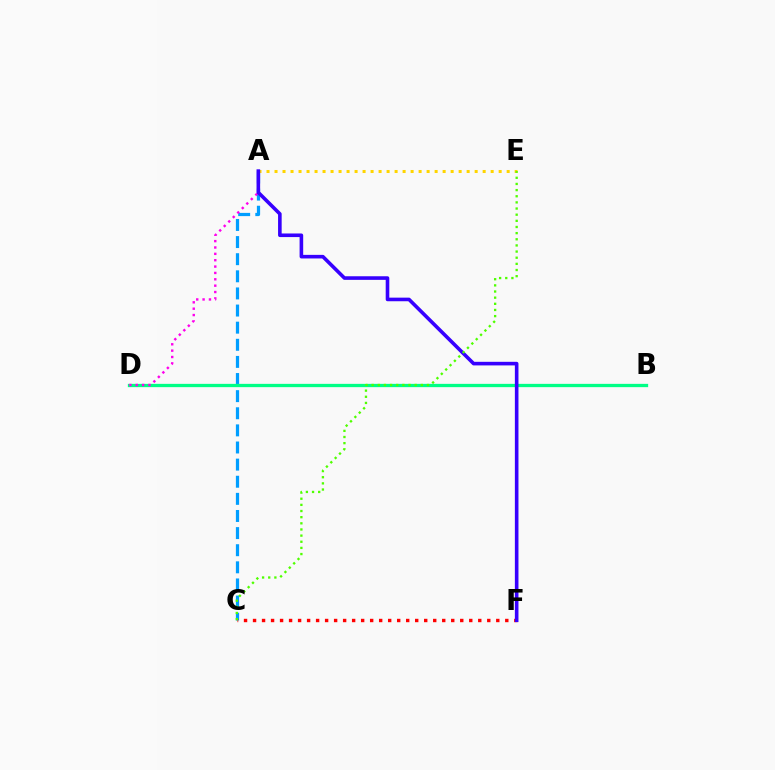{('A', 'C'): [{'color': '#009eff', 'line_style': 'dashed', 'thickness': 2.33}], ('B', 'D'): [{'color': '#00ff86', 'line_style': 'solid', 'thickness': 2.37}], ('A', 'E'): [{'color': '#ffd500', 'line_style': 'dotted', 'thickness': 2.18}], ('C', 'F'): [{'color': '#ff0000', 'line_style': 'dotted', 'thickness': 2.45}], ('A', 'D'): [{'color': '#ff00ed', 'line_style': 'dotted', 'thickness': 1.73}], ('A', 'F'): [{'color': '#3700ff', 'line_style': 'solid', 'thickness': 2.59}], ('C', 'E'): [{'color': '#4fff00', 'line_style': 'dotted', 'thickness': 1.67}]}